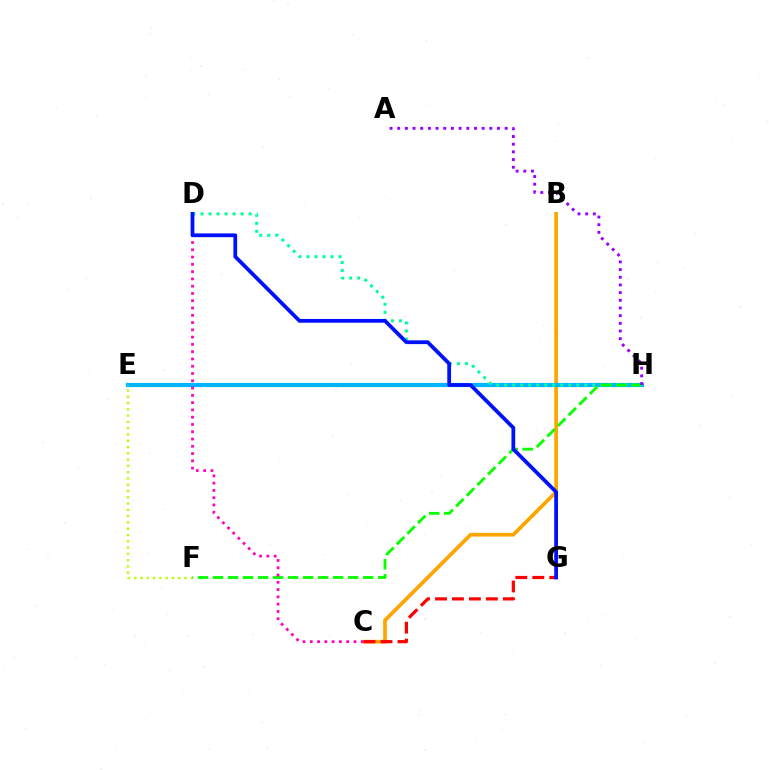{('B', 'C'): [{'color': '#ffa500', 'line_style': 'solid', 'thickness': 2.67}], ('E', 'H'): [{'color': '#00b5ff', 'line_style': 'solid', 'thickness': 2.99}], ('E', 'F'): [{'color': '#b3ff00', 'line_style': 'dotted', 'thickness': 1.71}], ('D', 'H'): [{'color': '#00ff9d', 'line_style': 'dotted', 'thickness': 2.18}], ('F', 'H'): [{'color': '#08ff00', 'line_style': 'dashed', 'thickness': 2.04}], ('A', 'H'): [{'color': '#9b00ff', 'line_style': 'dotted', 'thickness': 2.09}], ('C', 'G'): [{'color': '#ff0000', 'line_style': 'dashed', 'thickness': 2.3}], ('C', 'D'): [{'color': '#ff00bd', 'line_style': 'dotted', 'thickness': 1.98}], ('D', 'G'): [{'color': '#0010ff', 'line_style': 'solid', 'thickness': 2.71}]}